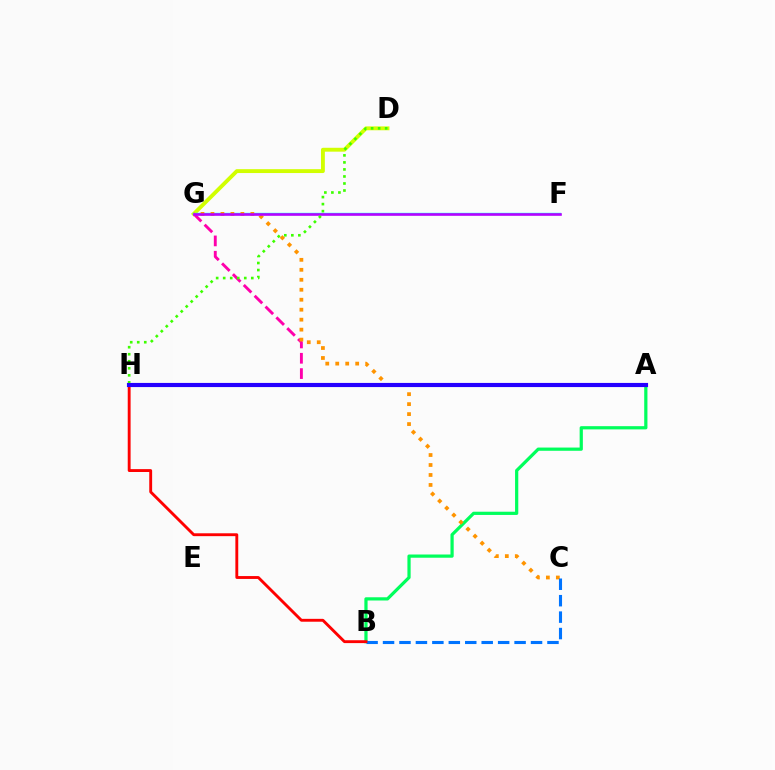{('D', 'G'): [{'color': '#d1ff00', 'line_style': 'solid', 'thickness': 2.79}], ('F', 'G'): [{'color': '#00fff6', 'line_style': 'solid', 'thickness': 1.71}, {'color': '#b900ff', 'line_style': 'solid', 'thickness': 1.87}], ('A', 'G'): [{'color': '#ff00ac', 'line_style': 'dashed', 'thickness': 2.08}], ('A', 'B'): [{'color': '#00ff5c', 'line_style': 'solid', 'thickness': 2.32}], ('C', 'G'): [{'color': '#ff9400', 'line_style': 'dotted', 'thickness': 2.71}], ('B', 'C'): [{'color': '#0074ff', 'line_style': 'dashed', 'thickness': 2.23}], ('B', 'H'): [{'color': '#ff0000', 'line_style': 'solid', 'thickness': 2.07}], ('D', 'H'): [{'color': '#3dff00', 'line_style': 'dotted', 'thickness': 1.91}], ('A', 'H'): [{'color': '#2500ff', 'line_style': 'solid', 'thickness': 2.98}]}